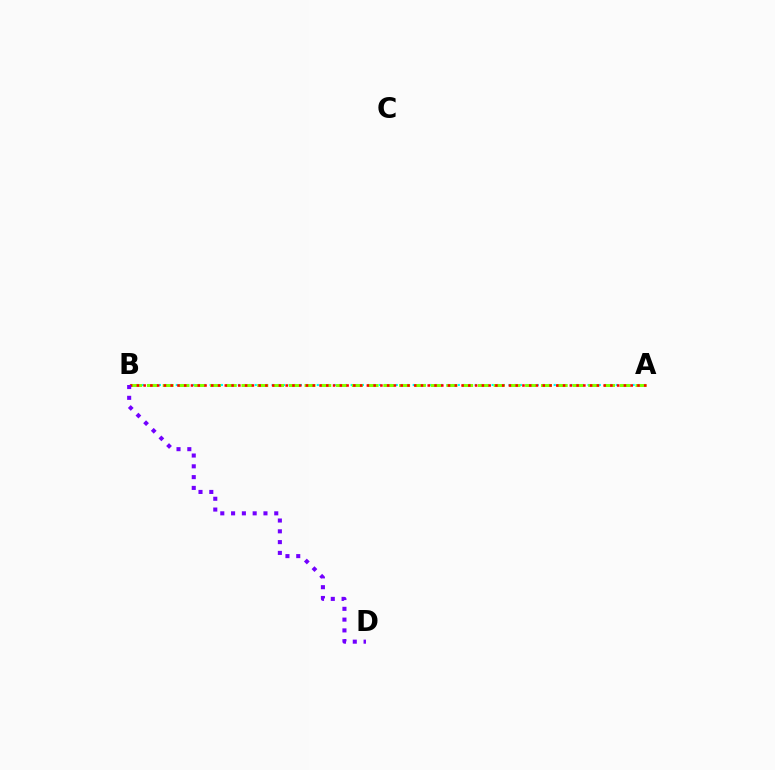{('A', 'B'): [{'color': '#00fff6', 'line_style': 'dotted', 'thickness': 1.53}, {'color': '#84ff00', 'line_style': 'dashed', 'thickness': 2.14}, {'color': '#ff0000', 'line_style': 'dotted', 'thickness': 1.84}], ('B', 'D'): [{'color': '#7200ff', 'line_style': 'dotted', 'thickness': 2.93}]}